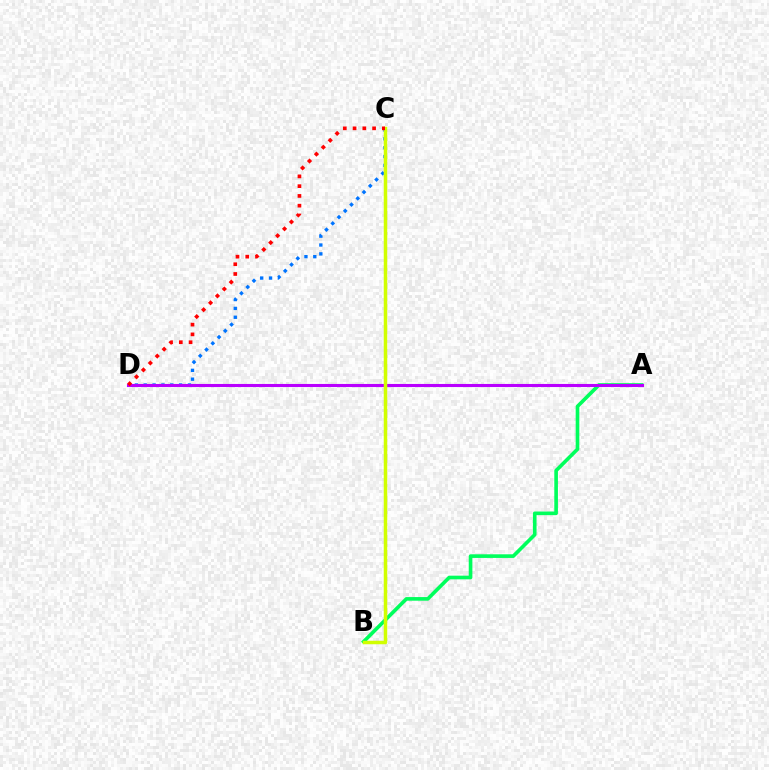{('A', 'B'): [{'color': '#00ff5c', 'line_style': 'solid', 'thickness': 2.62}], ('C', 'D'): [{'color': '#0074ff', 'line_style': 'dotted', 'thickness': 2.4}, {'color': '#ff0000', 'line_style': 'dotted', 'thickness': 2.65}], ('A', 'D'): [{'color': '#b900ff', 'line_style': 'solid', 'thickness': 2.22}], ('B', 'C'): [{'color': '#d1ff00', 'line_style': 'solid', 'thickness': 2.52}]}